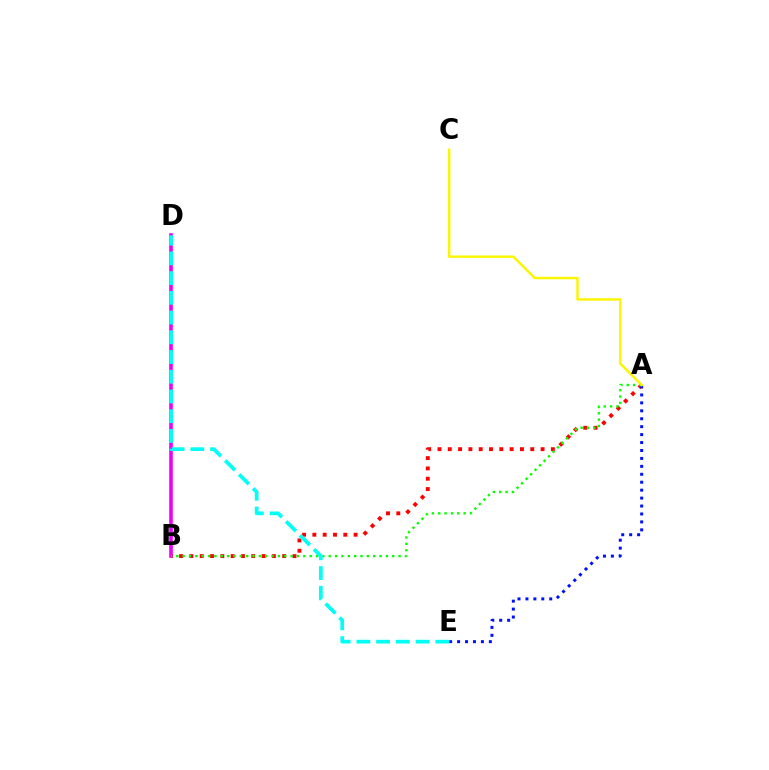{('B', 'D'): [{'color': '#ee00ff', 'line_style': 'solid', 'thickness': 2.59}], ('A', 'B'): [{'color': '#ff0000', 'line_style': 'dotted', 'thickness': 2.8}, {'color': '#08ff00', 'line_style': 'dotted', 'thickness': 1.73}], ('A', 'E'): [{'color': '#0010ff', 'line_style': 'dotted', 'thickness': 2.16}], ('A', 'C'): [{'color': '#fcf500', 'line_style': 'solid', 'thickness': 1.75}], ('D', 'E'): [{'color': '#00fff6', 'line_style': 'dashed', 'thickness': 2.68}]}